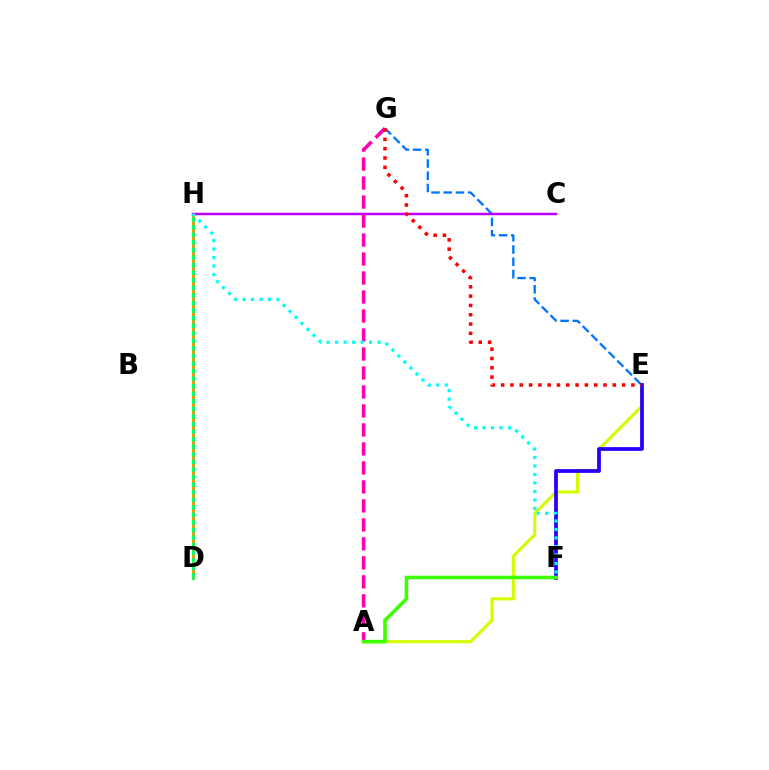{('D', 'H'): [{'color': '#00ff5c', 'line_style': 'solid', 'thickness': 2.1}, {'color': '#ff9400', 'line_style': 'dotted', 'thickness': 2.06}], ('A', 'E'): [{'color': '#d1ff00', 'line_style': 'solid', 'thickness': 2.22}], ('E', 'G'): [{'color': '#0074ff', 'line_style': 'dashed', 'thickness': 1.66}, {'color': '#ff0000', 'line_style': 'dotted', 'thickness': 2.53}], ('E', 'F'): [{'color': '#2500ff', 'line_style': 'solid', 'thickness': 2.69}], ('C', 'H'): [{'color': '#b900ff', 'line_style': 'solid', 'thickness': 1.78}], ('A', 'G'): [{'color': '#ff00ac', 'line_style': 'dashed', 'thickness': 2.58}], ('F', 'H'): [{'color': '#00fff6', 'line_style': 'dotted', 'thickness': 2.31}], ('A', 'F'): [{'color': '#3dff00', 'line_style': 'solid', 'thickness': 2.57}]}